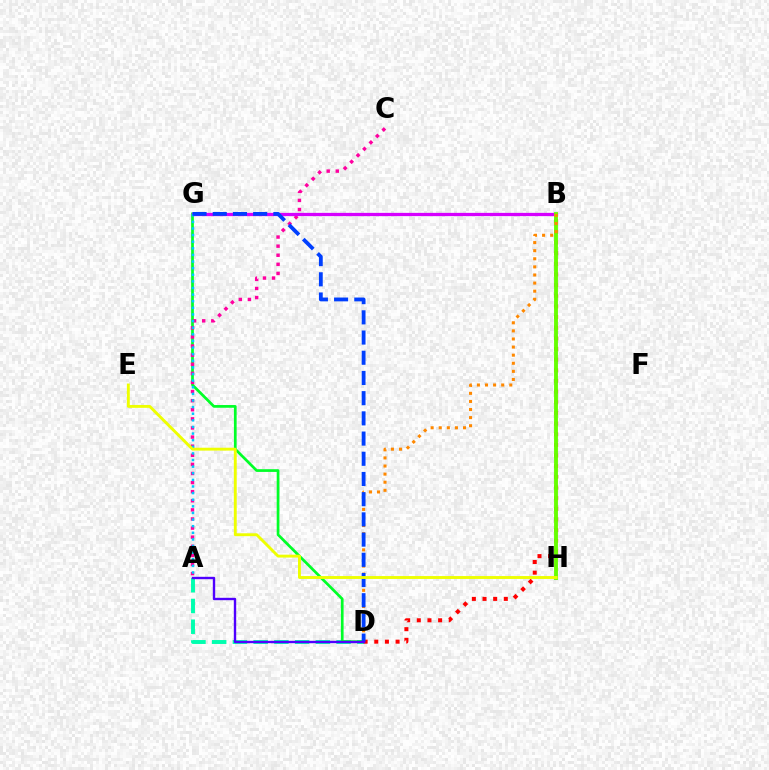{('A', 'D'): [{'color': '#00ffaf', 'line_style': 'dashed', 'thickness': 2.82}, {'color': '#4f00ff', 'line_style': 'solid', 'thickness': 1.71}], ('D', 'G'): [{'color': '#00ff27', 'line_style': 'solid', 'thickness': 1.96}, {'color': '#003fff', 'line_style': 'dashed', 'thickness': 2.74}], ('B', 'D'): [{'color': '#ff0000', 'line_style': 'dotted', 'thickness': 2.89}, {'color': '#ff8800', 'line_style': 'dotted', 'thickness': 2.2}], ('A', 'C'): [{'color': '#ff00a0', 'line_style': 'dotted', 'thickness': 2.47}], ('B', 'G'): [{'color': '#d600ff', 'line_style': 'solid', 'thickness': 2.34}], ('B', 'H'): [{'color': '#66ff00', 'line_style': 'solid', 'thickness': 2.78}], ('A', 'G'): [{'color': '#00c7ff', 'line_style': 'dotted', 'thickness': 1.8}], ('E', 'H'): [{'color': '#eeff00', 'line_style': 'solid', 'thickness': 2.07}]}